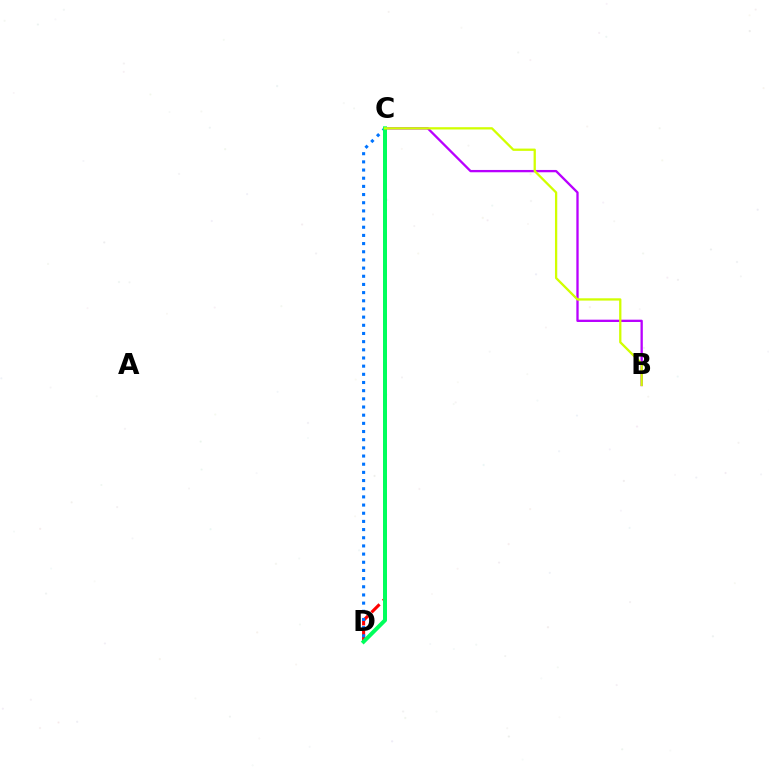{('C', 'D'): [{'color': '#ff0000', 'line_style': 'dashed', 'thickness': 2.21}, {'color': '#0074ff', 'line_style': 'dotted', 'thickness': 2.22}, {'color': '#00ff5c', 'line_style': 'solid', 'thickness': 2.86}], ('B', 'C'): [{'color': '#b900ff', 'line_style': 'solid', 'thickness': 1.66}, {'color': '#d1ff00', 'line_style': 'solid', 'thickness': 1.65}]}